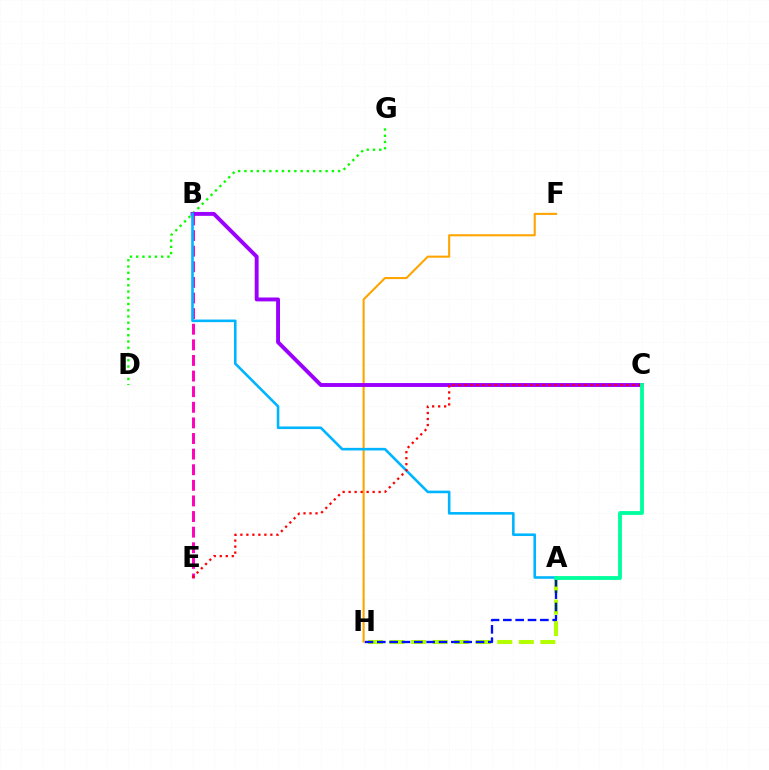{('A', 'H'): [{'color': '#b3ff00', 'line_style': 'dashed', 'thickness': 2.93}, {'color': '#0010ff', 'line_style': 'dashed', 'thickness': 1.68}], ('F', 'H'): [{'color': '#ffa500', 'line_style': 'solid', 'thickness': 1.51}], ('D', 'G'): [{'color': '#08ff00', 'line_style': 'dotted', 'thickness': 1.7}], ('B', 'E'): [{'color': '#ff00bd', 'line_style': 'dashed', 'thickness': 2.12}], ('B', 'C'): [{'color': '#9b00ff', 'line_style': 'solid', 'thickness': 2.81}], ('A', 'B'): [{'color': '#00b5ff', 'line_style': 'solid', 'thickness': 1.87}], ('C', 'E'): [{'color': '#ff0000', 'line_style': 'dotted', 'thickness': 1.63}], ('A', 'C'): [{'color': '#00ff9d', 'line_style': 'solid', 'thickness': 2.75}]}